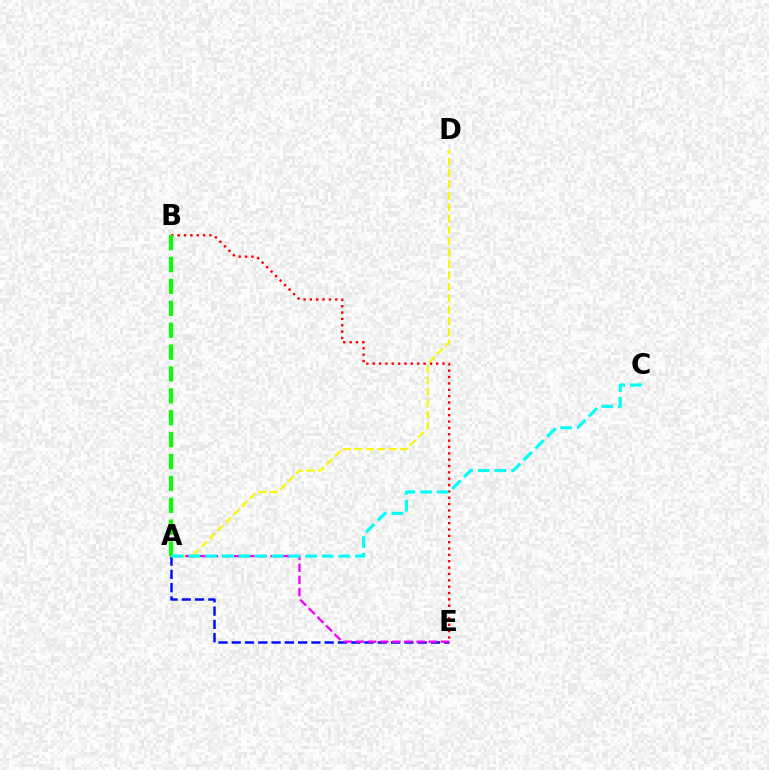{('A', 'E'): [{'color': '#0010ff', 'line_style': 'dashed', 'thickness': 1.8}, {'color': '#ee00ff', 'line_style': 'dashed', 'thickness': 1.65}], ('B', 'E'): [{'color': '#ff0000', 'line_style': 'dotted', 'thickness': 1.73}], ('A', 'D'): [{'color': '#fcf500', 'line_style': 'dashed', 'thickness': 1.55}], ('A', 'B'): [{'color': '#08ff00', 'line_style': 'dashed', 'thickness': 2.97}], ('A', 'C'): [{'color': '#00fff6', 'line_style': 'dashed', 'thickness': 2.26}]}